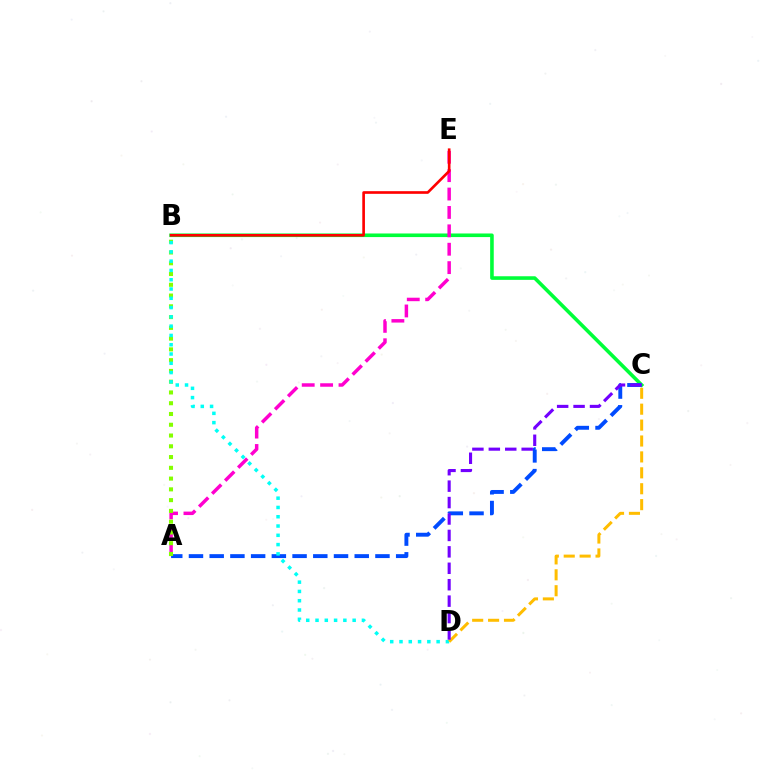{('B', 'C'): [{'color': '#00ff39', 'line_style': 'solid', 'thickness': 2.59}], ('A', 'E'): [{'color': '#ff00cf', 'line_style': 'dashed', 'thickness': 2.5}], ('A', 'C'): [{'color': '#004bff', 'line_style': 'dashed', 'thickness': 2.81}], ('A', 'B'): [{'color': '#84ff00', 'line_style': 'dotted', 'thickness': 2.93}], ('B', 'D'): [{'color': '#00fff6', 'line_style': 'dotted', 'thickness': 2.52}], ('C', 'D'): [{'color': '#ffbd00', 'line_style': 'dashed', 'thickness': 2.16}, {'color': '#7200ff', 'line_style': 'dashed', 'thickness': 2.23}], ('B', 'E'): [{'color': '#ff0000', 'line_style': 'solid', 'thickness': 1.91}]}